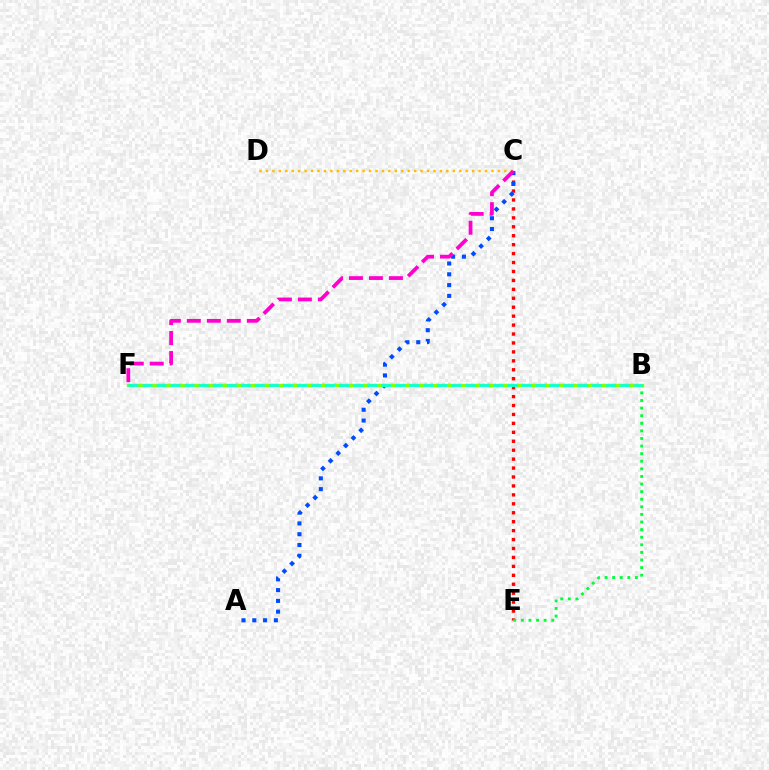{('C', 'E'): [{'color': '#ff0000', 'line_style': 'dotted', 'thickness': 2.43}], ('B', 'E'): [{'color': '#00ff39', 'line_style': 'dotted', 'thickness': 2.06}], ('C', 'D'): [{'color': '#ffbd00', 'line_style': 'dotted', 'thickness': 1.75}], ('B', 'F'): [{'color': '#7200ff', 'line_style': 'dotted', 'thickness': 1.55}, {'color': '#84ff00', 'line_style': 'solid', 'thickness': 2.41}, {'color': '#00fff6', 'line_style': 'dashed', 'thickness': 1.91}], ('A', 'C'): [{'color': '#004bff', 'line_style': 'dotted', 'thickness': 2.93}], ('C', 'F'): [{'color': '#ff00cf', 'line_style': 'dashed', 'thickness': 2.71}]}